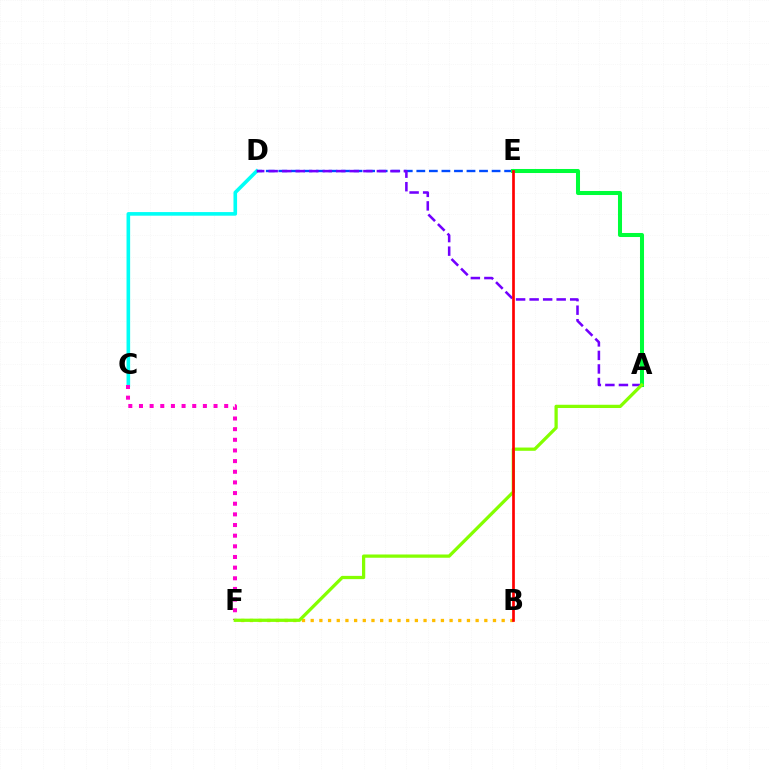{('B', 'F'): [{'color': '#ffbd00', 'line_style': 'dotted', 'thickness': 2.36}], ('C', 'D'): [{'color': '#00fff6', 'line_style': 'solid', 'thickness': 2.6}], ('D', 'E'): [{'color': '#004bff', 'line_style': 'dashed', 'thickness': 1.7}], ('C', 'F'): [{'color': '#ff00cf', 'line_style': 'dotted', 'thickness': 2.89}], ('A', 'D'): [{'color': '#7200ff', 'line_style': 'dashed', 'thickness': 1.84}], ('A', 'E'): [{'color': '#00ff39', 'line_style': 'solid', 'thickness': 2.91}], ('A', 'F'): [{'color': '#84ff00', 'line_style': 'solid', 'thickness': 2.34}], ('B', 'E'): [{'color': '#ff0000', 'line_style': 'solid', 'thickness': 1.94}]}